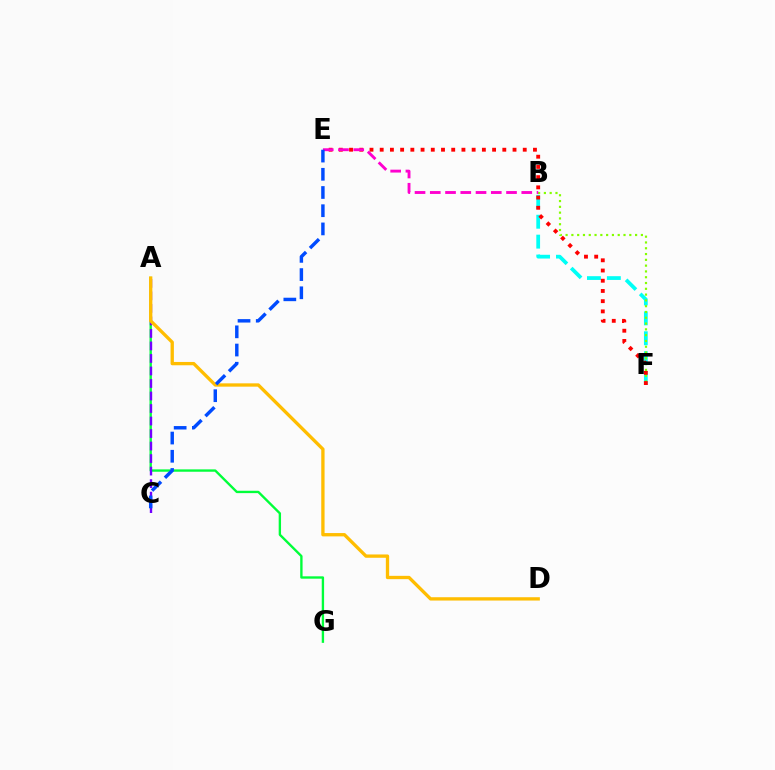{('B', 'F'): [{'color': '#00fff6', 'line_style': 'dashed', 'thickness': 2.7}, {'color': '#84ff00', 'line_style': 'dotted', 'thickness': 1.57}], ('A', 'G'): [{'color': '#00ff39', 'line_style': 'solid', 'thickness': 1.7}], ('A', 'C'): [{'color': '#7200ff', 'line_style': 'dashed', 'thickness': 1.7}], ('A', 'D'): [{'color': '#ffbd00', 'line_style': 'solid', 'thickness': 2.39}], ('E', 'F'): [{'color': '#ff0000', 'line_style': 'dotted', 'thickness': 2.78}], ('B', 'E'): [{'color': '#ff00cf', 'line_style': 'dashed', 'thickness': 2.07}], ('C', 'E'): [{'color': '#004bff', 'line_style': 'dashed', 'thickness': 2.47}]}